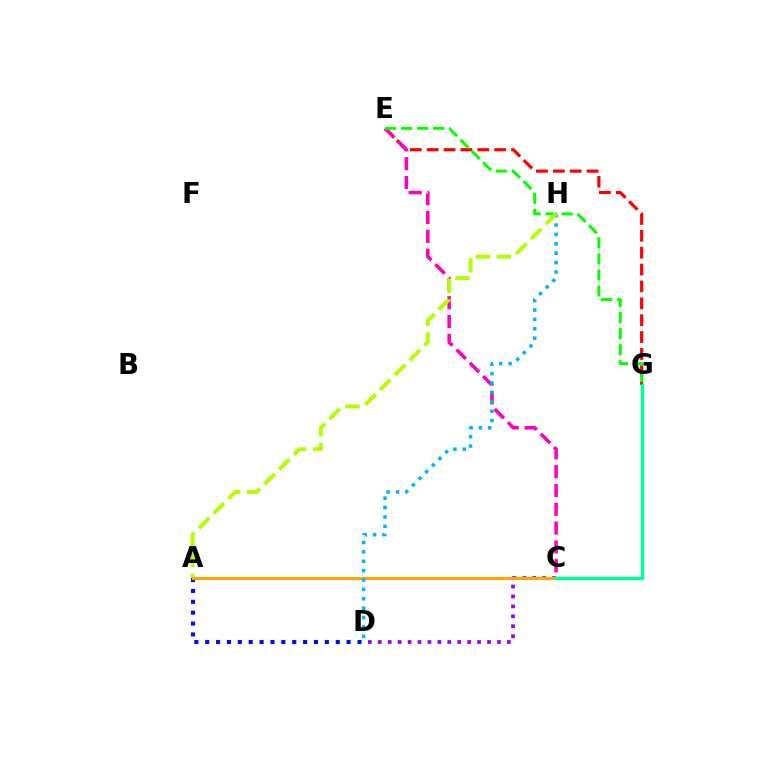{('E', 'G'): [{'color': '#ff0000', 'line_style': 'dashed', 'thickness': 2.29}, {'color': '#08ff00', 'line_style': 'dashed', 'thickness': 2.18}], ('A', 'D'): [{'color': '#0010ff', 'line_style': 'dotted', 'thickness': 2.96}], ('C', 'D'): [{'color': '#9b00ff', 'line_style': 'dotted', 'thickness': 2.7}], ('C', 'E'): [{'color': '#ff00bd', 'line_style': 'dashed', 'thickness': 2.56}], ('A', 'C'): [{'color': '#ffa500', 'line_style': 'solid', 'thickness': 2.21}], ('D', 'H'): [{'color': '#00b5ff', 'line_style': 'dotted', 'thickness': 2.55}], ('C', 'G'): [{'color': '#00ff9d', 'line_style': 'solid', 'thickness': 2.45}], ('A', 'H'): [{'color': '#b3ff00', 'line_style': 'dashed', 'thickness': 2.84}]}